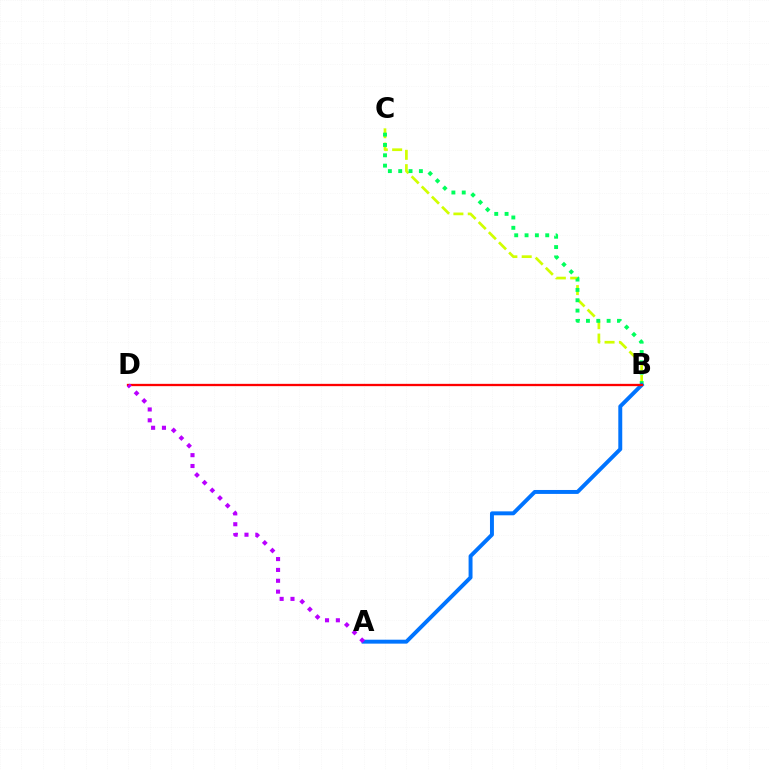{('B', 'C'): [{'color': '#d1ff00', 'line_style': 'dashed', 'thickness': 1.95}, {'color': '#00ff5c', 'line_style': 'dotted', 'thickness': 2.81}], ('A', 'B'): [{'color': '#0074ff', 'line_style': 'solid', 'thickness': 2.84}], ('B', 'D'): [{'color': '#ff0000', 'line_style': 'solid', 'thickness': 1.66}], ('A', 'D'): [{'color': '#b900ff', 'line_style': 'dotted', 'thickness': 2.95}]}